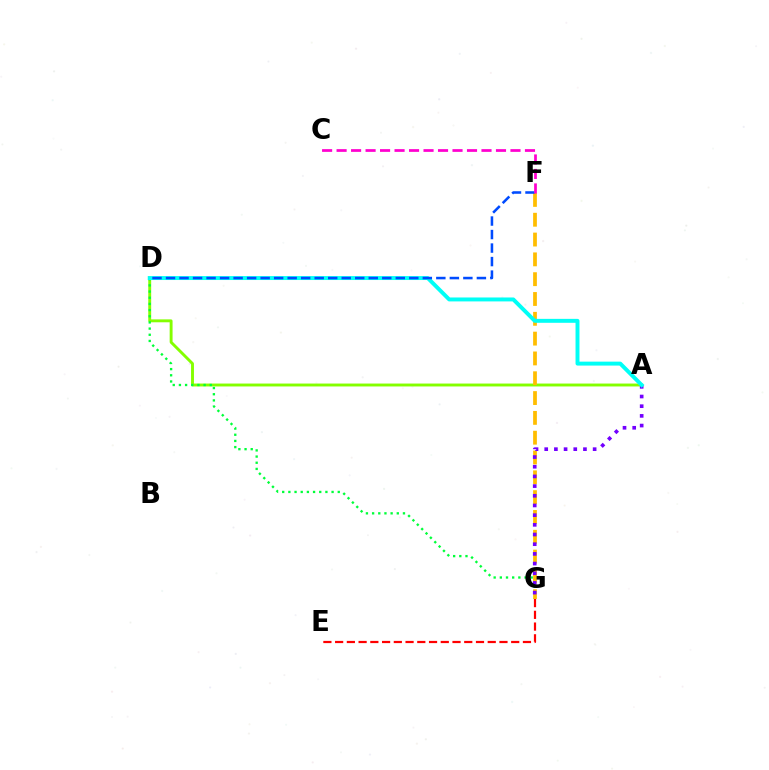{('A', 'D'): [{'color': '#84ff00', 'line_style': 'solid', 'thickness': 2.09}, {'color': '#00fff6', 'line_style': 'solid', 'thickness': 2.84}], ('D', 'G'): [{'color': '#00ff39', 'line_style': 'dotted', 'thickness': 1.68}], ('F', 'G'): [{'color': '#ffbd00', 'line_style': 'dashed', 'thickness': 2.69}], ('A', 'G'): [{'color': '#7200ff', 'line_style': 'dotted', 'thickness': 2.63}], ('E', 'G'): [{'color': '#ff0000', 'line_style': 'dashed', 'thickness': 1.59}], ('D', 'F'): [{'color': '#004bff', 'line_style': 'dashed', 'thickness': 1.84}], ('C', 'F'): [{'color': '#ff00cf', 'line_style': 'dashed', 'thickness': 1.97}]}